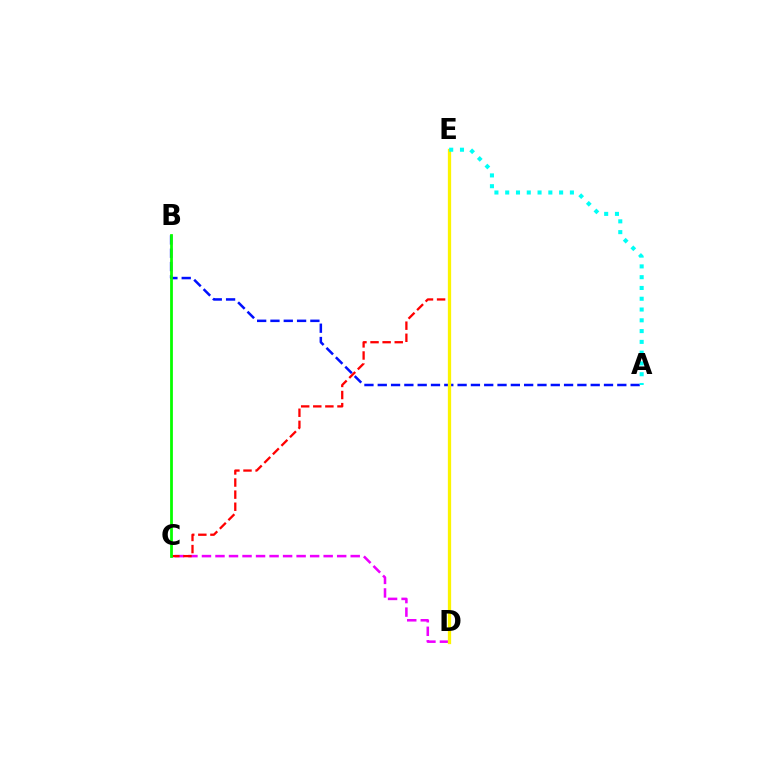{('C', 'D'): [{'color': '#ee00ff', 'line_style': 'dashed', 'thickness': 1.84}], ('A', 'B'): [{'color': '#0010ff', 'line_style': 'dashed', 'thickness': 1.81}], ('C', 'E'): [{'color': '#ff0000', 'line_style': 'dashed', 'thickness': 1.64}], ('D', 'E'): [{'color': '#fcf500', 'line_style': 'solid', 'thickness': 2.36}], ('B', 'C'): [{'color': '#08ff00', 'line_style': 'solid', 'thickness': 2.0}], ('A', 'E'): [{'color': '#00fff6', 'line_style': 'dotted', 'thickness': 2.93}]}